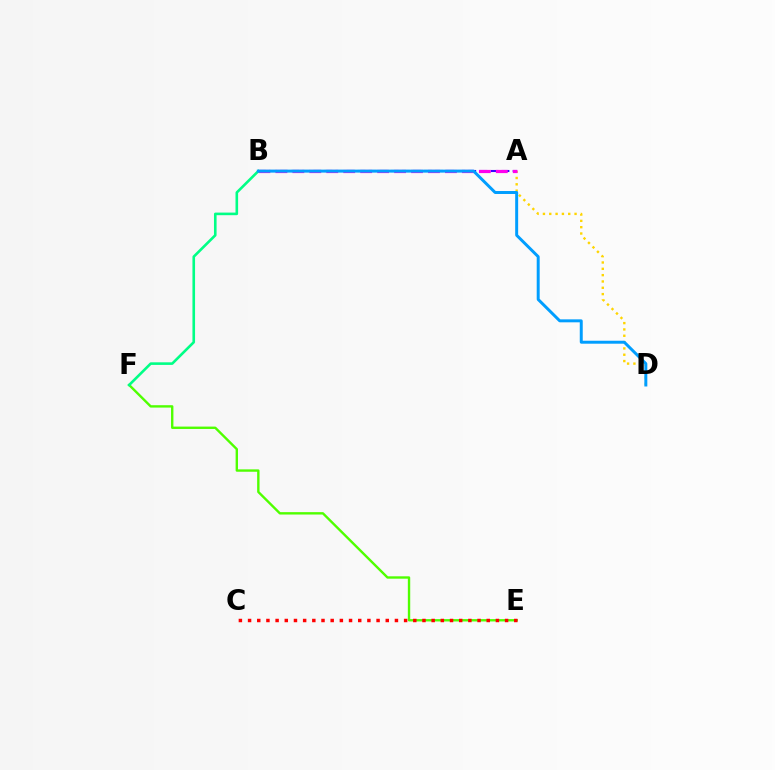{('A', 'B'): [{'color': '#3700ff', 'line_style': 'dashed', 'thickness': 1.5}, {'color': '#ff00ed', 'line_style': 'dashed', 'thickness': 2.3}], ('A', 'D'): [{'color': '#ffd500', 'line_style': 'dotted', 'thickness': 1.72}], ('E', 'F'): [{'color': '#4fff00', 'line_style': 'solid', 'thickness': 1.72}], ('B', 'F'): [{'color': '#00ff86', 'line_style': 'solid', 'thickness': 1.88}], ('B', 'D'): [{'color': '#009eff', 'line_style': 'solid', 'thickness': 2.13}], ('C', 'E'): [{'color': '#ff0000', 'line_style': 'dotted', 'thickness': 2.49}]}